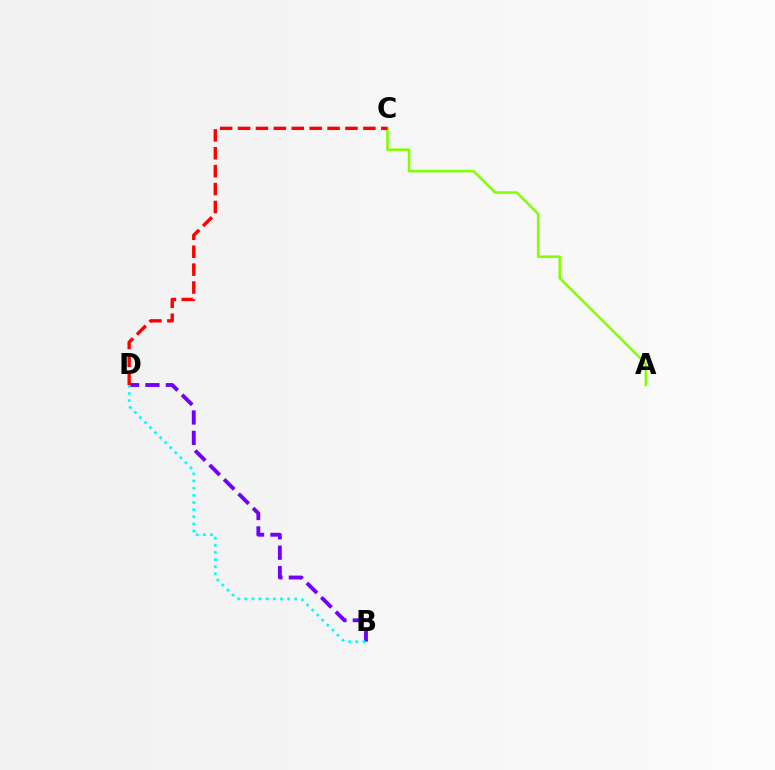{('B', 'D'): [{'color': '#7200ff', 'line_style': 'dashed', 'thickness': 2.77}, {'color': '#00fff6', 'line_style': 'dotted', 'thickness': 1.94}], ('A', 'C'): [{'color': '#84ff00', 'line_style': 'solid', 'thickness': 1.84}], ('C', 'D'): [{'color': '#ff0000', 'line_style': 'dashed', 'thickness': 2.43}]}